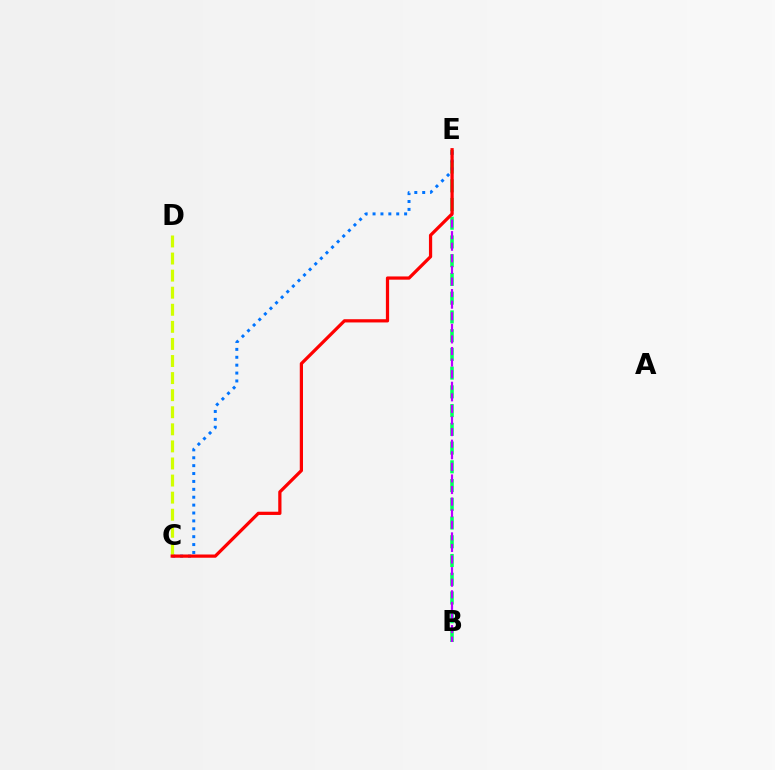{('B', 'E'): [{'color': '#00ff5c', 'line_style': 'dashed', 'thickness': 2.55}, {'color': '#b900ff', 'line_style': 'dashed', 'thickness': 1.57}], ('C', 'E'): [{'color': '#0074ff', 'line_style': 'dotted', 'thickness': 2.14}, {'color': '#ff0000', 'line_style': 'solid', 'thickness': 2.33}], ('C', 'D'): [{'color': '#d1ff00', 'line_style': 'dashed', 'thickness': 2.32}]}